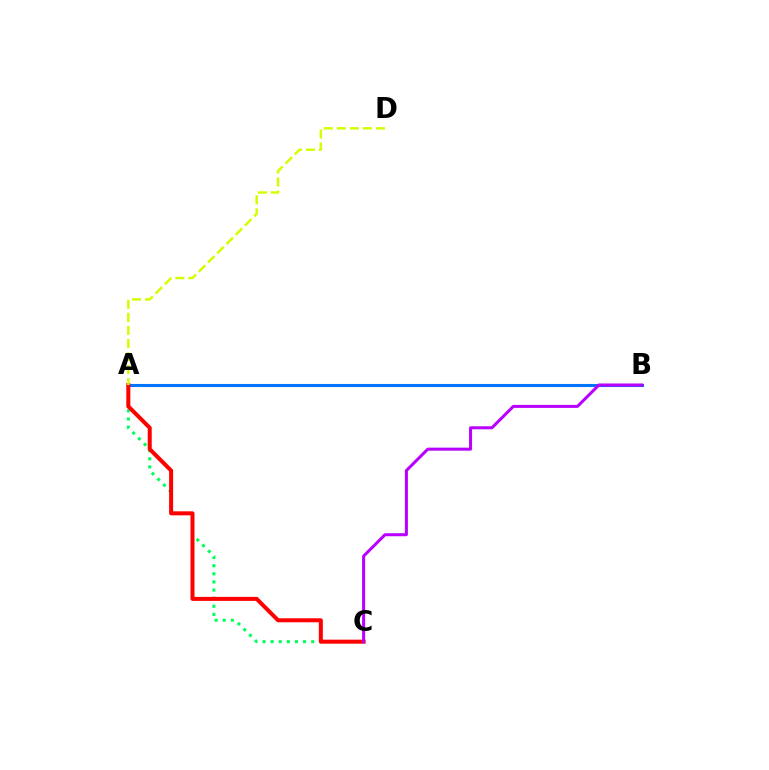{('A', 'B'): [{'color': '#0074ff', 'line_style': 'solid', 'thickness': 2.21}], ('A', 'C'): [{'color': '#00ff5c', 'line_style': 'dotted', 'thickness': 2.2}, {'color': '#ff0000', 'line_style': 'solid', 'thickness': 2.89}], ('B', 'C'): [{'color': '#b900ff', 'line_style': 'solid', 'thickness': 2.17}], ('A', 'D'): [{'color': '#d1ff00', 'line_style': 'dashed', 'thickness': 1.77}]}